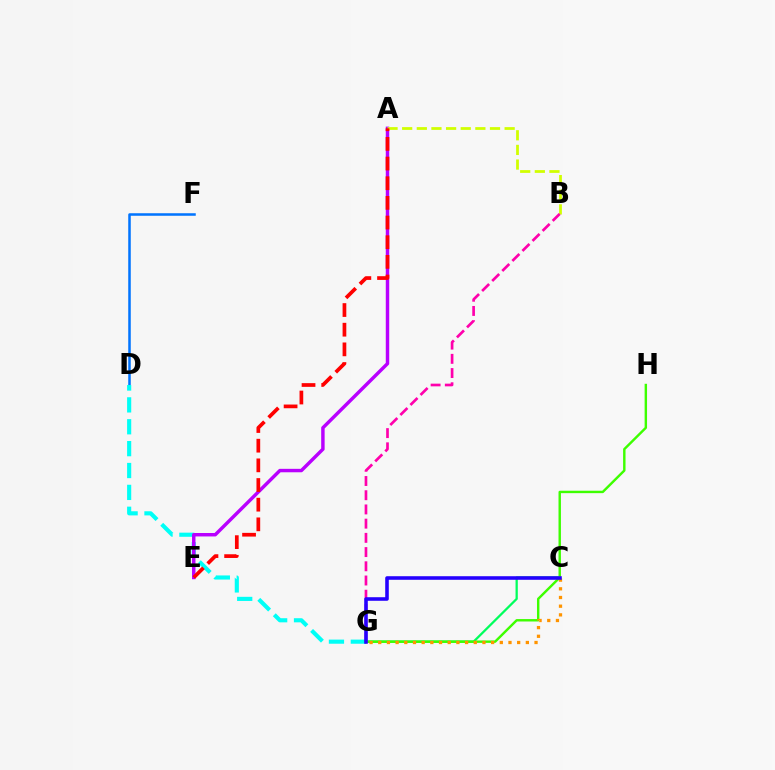{('D', 'F'): [{'color': '#0074ff', 'line_style': 'solid', 'thickness': 1.82}], ('D', 'G'): [{'color': '#00fff6', 'line_style': 'dashed', 'thickness': 2.97}], ('A', 'E'): [{'color': '#b900ff', 'line_style': 'solid', 'thickness': 2.48}, {'color': '#ff0000', 'line_style': 'dashed', 'thickness': 2.67}], ('C', 'G'): [{'color': '#00ff5c', 'line_style': 'solid', 'thickness': 1.63}, {'color': '#ff9400', 'line_style': 'dotted', 'thickness': 2.36}, {'color': '#2500ff', 'line_style': 'solid', 'thickness': 2.57}], ('G', 'H'): [{'color': '#3dff00', 'line_style': 'solid', 'thickness': 1.74}], ('A', 'B'): [{'color': '#d1ff00', 'line_style': 'dashed', 'thickness': 1.99}], ('B', 'G'): [{'color': '#ff00ac', 'line_style': 'dashed', 'thickness': 1.93}]}